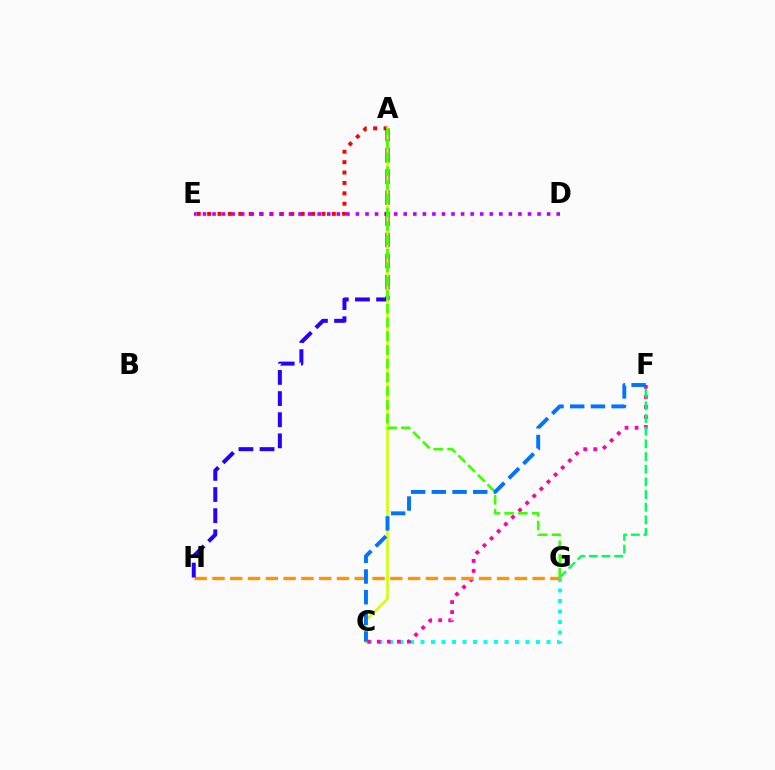{('A', 'E'): [{'color': '#ff0000', 'line_style': 'dotted', 'thickness': 2.82}], ('C', 'G'): [{'color': '#00fff6', 'line_style': 'dotted', 'thickness': 2.85}], ('C', 'F'): [{'color': '#ff00ac', 'line_style': 'dotted', 'thickness': 2.73}, {'color': '#0074ff', 'line_style': 'dashed', 'thickness': 2.81}], ('F', 'G'): [{'color': '#00ff5c', 'line_style': 'dashed', 'thickness': 1.72}], ('D', 'E'): [{'color': '#b900ff', 'line_style': 'dotted', 'thickness': 2.6}], ('G', 'H'): [{'color': '#ff9400', 'line_style': 'dashed', 'thickness': 2.42}], ('A', 'H'): [{'color': '#2500ff', 'line_style': 'dashed', 'thickness': 2.87}], ('A', 'C'): [{'color': '#d1ff00', 'line_style': 'solid', 'thickness': 1.83}], ('A', 'G'): [{'color': '#3dff00', 'line_style': 'dashed', 'thickness': 1.87}]}